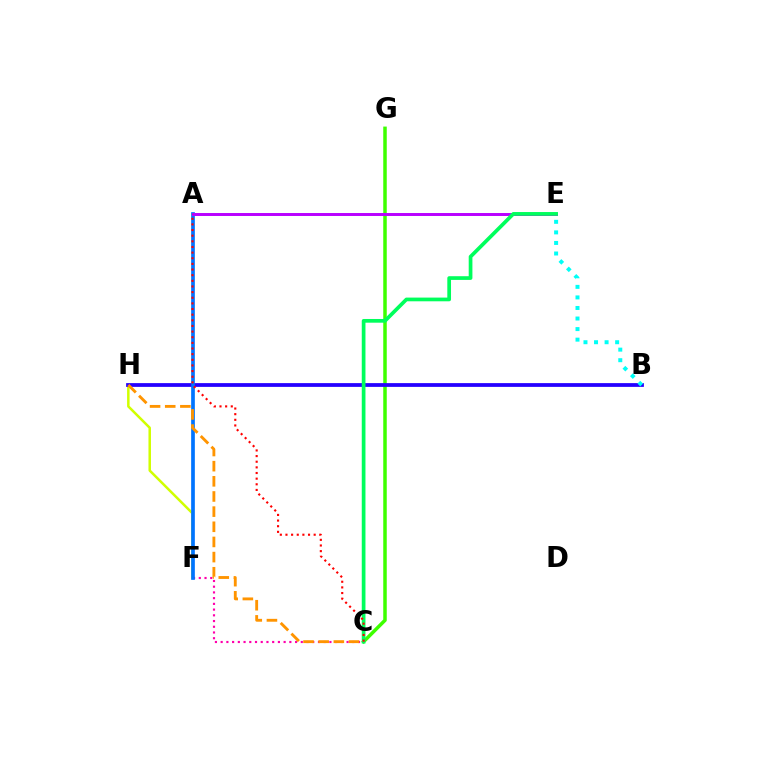{('C', 'F'): [{'color': '#ff00ac', 'line_style': 'dotted', 'thickness': 1.56}], ('C', 'G'): [{'color': '#3dff00', 'line_style': 'solid', 'thickness': 2.52}], ('F', 'H'): [{'color': '#d1ff00', 'line_style': 'solid', 'thickness': 1.8}], ('B', 'H'): [{'color': '#2500ff', 'line_style': 'solid', 'thickness': 2.71}], ('A', 'F'): [{'color': '#0074ff', 'line_style': 'solid', 'thickness': 2.65}], ('A', 'E'): [{'color': '#b900ff', 'line_style': 'solid', 'thickness': 2.13}], ('C', 'H'): [{'color': '#ff9400', 'line_style': 'dashed', 'thickness': 2.06}], ('C', 'E'): [{'color': '#00ff5c', 'line_style': 'solid', 'thickness': 2.67}], ('B', 'E'): [{'color': '#00fff6', 'line_style': 'dotted', 'thickness': 2.87}], ('A', 'C'): [{'color': '#ff0000', 'line_style': 'dotted', 'thickness': 1.53}]}